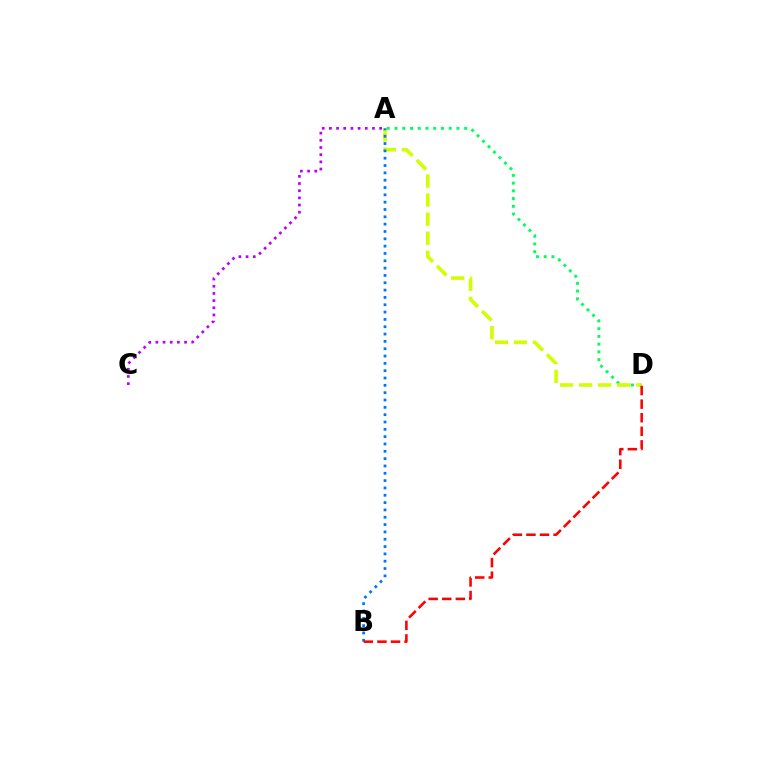{('A', 'C'): [{'color': '#b900ff', 'line_style': 'dotted', 'thickness': 1.95}], ('A', 'D'): [{'color': '#00ff5c', 'line_style': 'dotted', 'thickness': 2.1}, {'color': '#d1ff00', 'line_style': 'dashed', 'thickness': 2.59}], ('A', 'B'): [{'color': '#0074ff', 'line_style': 'dotted', 'thickness': 1.99}], ('B', 'D'): [{'color': '#ff0000', 'line_style': 'dashed', 'thickness': 1.85}]}